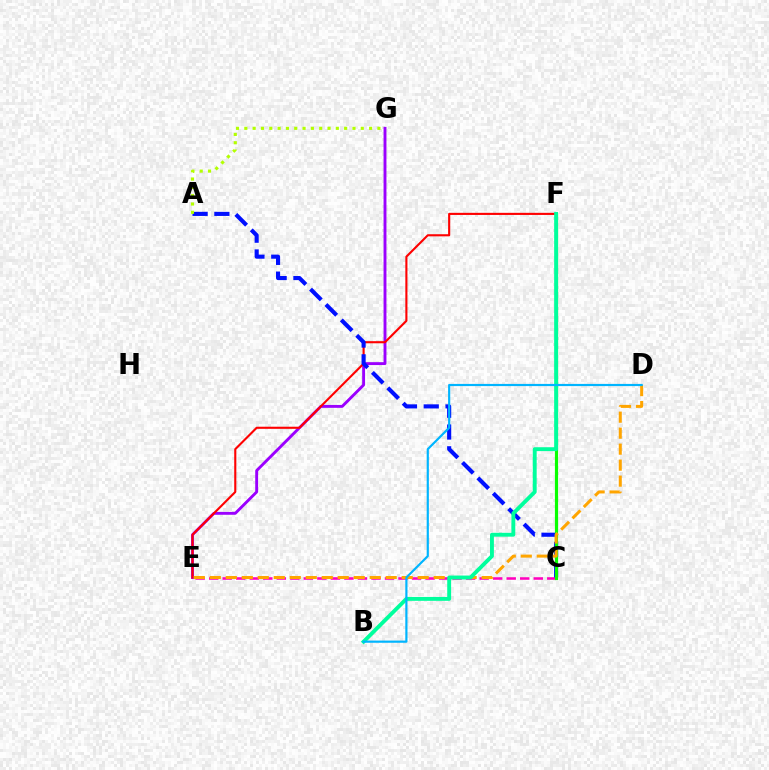{('E', 'G'): [{'color': '#9b00ff', 'line_style': 'solid', 'thickness': 2.08}], ('E', 'F'): [{'color': '#ff0000', 'line_style': 'solid', 'thickness': 1.52}], ('C', 'E'): [{'color': '#ff00bd', 'line_style': 'dashed', 'thickness': 1.84}], ('A', 'C'): [{'color': '#0010ff', 'line_style': 'dashed', 'thickness': 2.96}], ('C', 'F'): [{'color': '#08ff00', 'line_style': 'solid', 'thickness': 2.29}], ('D', 'E'): [{'color': '#ffa500', 'line_style': 'dashed', 'thickness': 2.17}], ('B', 'F'): [{'color': '#00ff9d', 'line_style': 'solid', 'thickness': 2.8}], ('A', 'G'): [{'color': '#b3ff00', 'line_style': 'dotted', 'thickness': 2.26}], ('B', 'D'): [{'color': '#00b5ff', 'line_style': 'solid', 'thickness': 1.57}]}